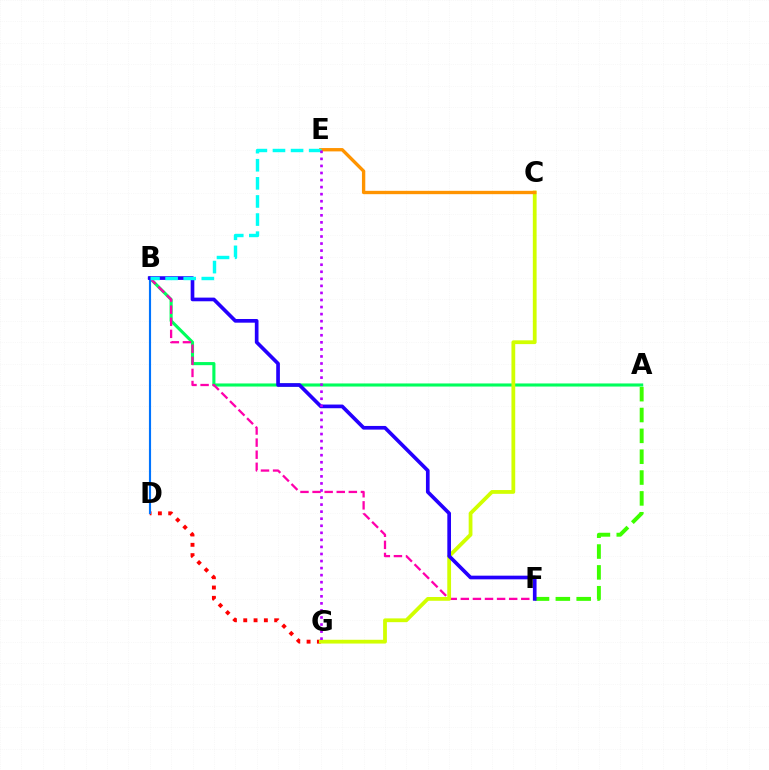{('D', 'G'): [{'color': '#ff0000', 'line_style': 'dotted', 'thickness': 2.8}], ('A', 'B'): [{'color': '#00ff5c', 'line_style': 'solid', 'thickness': 2.23}], ('A', 'F'): [{'color': '#3dff00', 'line_style': 'dashed', 'thickness': 2.83}], ('B', 'F'): [{'color': '#ff00ac', 'line_style': 'dashed', 'thickness': 1.64}, {'color': '#2500ff', 'line_style': 'solid', 'thickness': 2.64}], ('C', 'G'): [{'color': '#d1ff00', 'line_style': 'solid', 'thickness': 2.72}], ('B', 'D'): [{'color': '#0074ff', 'line_style': 'solid', 'thickness': 1.54}], ('C', 'E'): [{'color': '#ff9400', 'line_style': 'solid', 'thickness': 2.41}], ('B', 'E'): [{'color': '#00fff6', 'line_style': 'dashed', 'thickness': 2.46}], ('E', 'G'): [{'color': '#b900ff', 'line_style': 'dotted', 'thickness': 1.92}]}